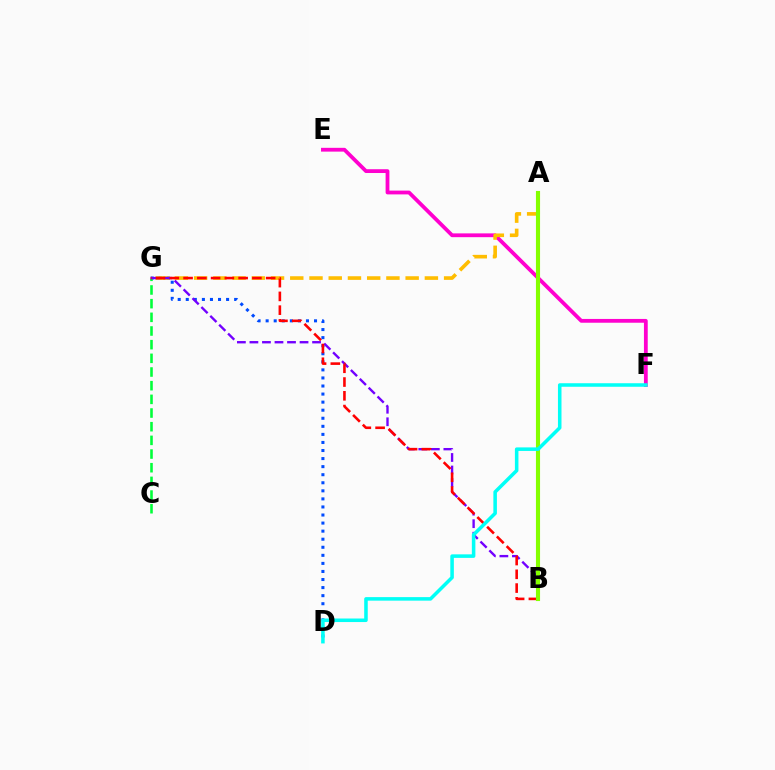{('E', 'F'): [{'color': '#ff00cf', 'line_style': 'solid', 'thickness': 2.73}], ('D', 'G'): [{'color': '#004bff', 'line_style': 'dotted', 'thickness': 2.19}], ('A', 'G'): [{'color': '#ffbd00', 'line_style': 'dashed', 'thickness': 2.61}], ('C', 'G'): [{'color': '#00ff39', 'line_style': 'dashed', 'thickness': 1.86}], ('B', 'G'): [{'color': '#7200ff', 'line_style': 'dashed', 'thickness': 1.7}, {'color': '#ff0000', 'line_style': 'dashed', 'thickness': 1.87}], ('A', 'B'): [{'color': '#84ff00', 'line_style': 'solid', 'thickness': 2.96}], ('D', 'F'): [{'color': '#00fff6', 'line_style': 'solid', 'thickness': 2.54}]}